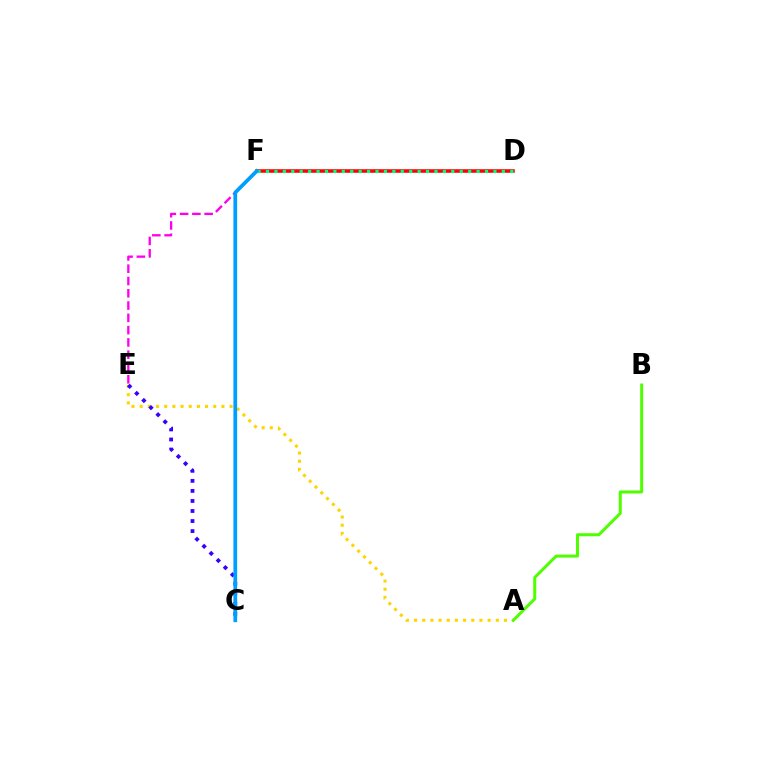{('E', 'F'): [{'color': '#ff00ed', 'line_style': 'dashed', 'thickness': 1.67}], ('D', 'F'): [{'color': '#ff0000', 'line_style': 'solid', 'thickness': 2.55}, {'color': '#00ff86', 'line_style': 'dotted', 'thickness': 2.29}], ('A', 'E'): [{'color': '#ffd500', 'line_style': 'dotted', 'thickness': 2.22}], ('A', 'B'): [{'color': '#4fff00', 'line_style': 'solid', 'thickness': 2.16}], ('C', 'E'): [{'color': '#3700ff', 'line_style': 'dotted', 'thickness': 2.73}], ('C', 'F'): [{'color': '#009eff', 'line_style': 'solid', 'thickness': 2.69}]}